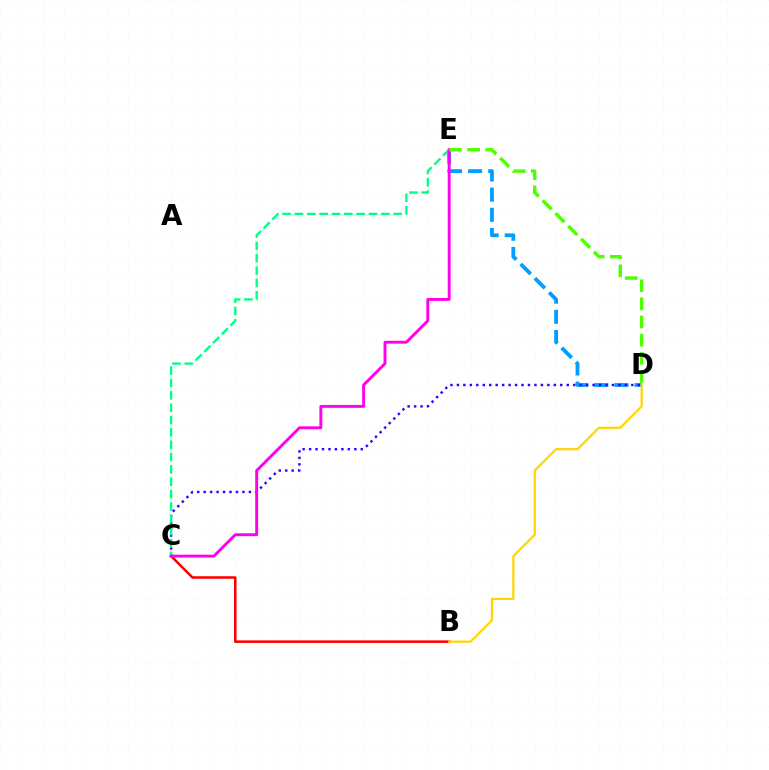{('D', 'E'): [{'color': '#009eff', 'line_style': 'dashed', 'thickness': 2.74}, {'color': '#4fff00', 'line_style': 'dashed', 'thickness': 2.46}], ('B', 'C'): [{'color': '#ff0000', 'line_style': 'solid', 'thickness': 1.83}], ('C', 'D'): [{'color': '#3700ff', 'line_style': 'dotted', 'thickness': 1.76}], ('C', 'E'): [{'color': '#00ff86', 'line_style': 'dashed', 'thickness': 1.68}, {'color': '#ff00ed', 'line_style': 'solid', 'thickness': 2.09}], ('B', 'D'): [{'color': '#ffd500', 'line_style': 'solid', 'thickness': 1.59}]}